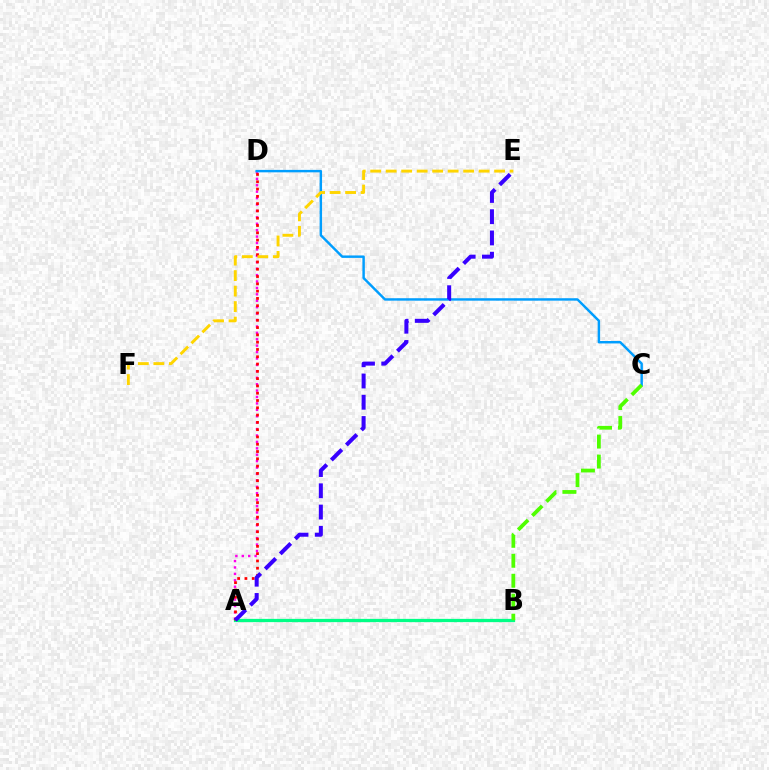{('A', 'D'): [{'color': '#ff00ed', 'line_style': 'dotted', 'thickness': 1.74}, {'color': '#ff0000', 'line_style': 'dotted', 'thickness': 1.98}], ('A', 'B'): [{'color': '#00ff86', 'line_style': 'solid', 'thickness': 2.35}], ('C', 'D'): [{'color': '#009eff', 'line_style': 'solid', 'thickness': 1.76}], ('A', 'E'): [{'color': '#3700ff', 'line_style': 'dashed', 'thickness': 2.89}], ('B', 'C'): [{'color': '#4fff00', 'line_style': 'dashed', 'thickness': 2.71}], ('E', 'F'): [{'color': '#ffd500', 'line_style': 'dashed', 'thickness': 2.1}]}